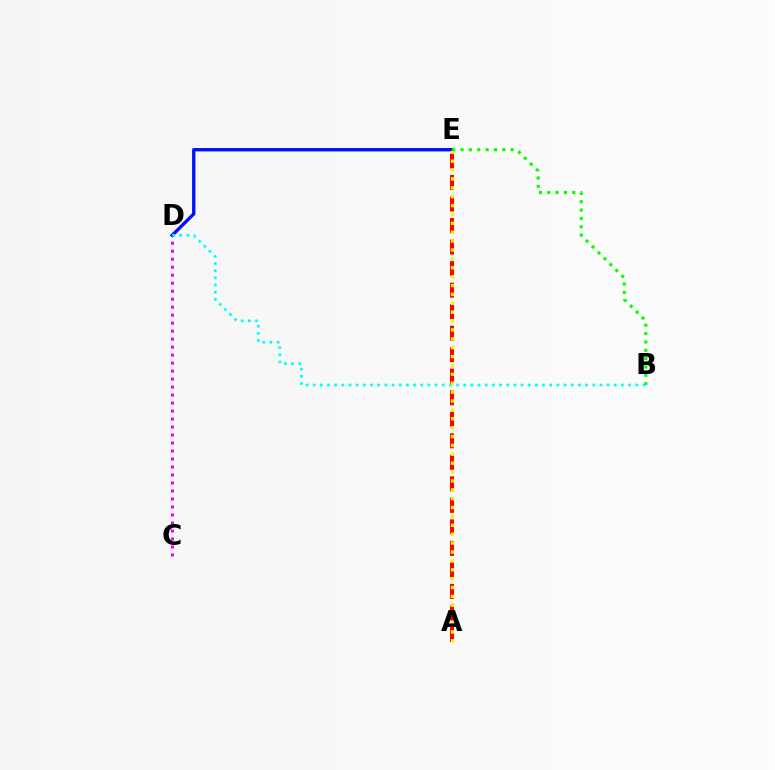{('A', 'E'): [{'color': '#ff0000', 'line_style': 'dashed', 'thickness': 2.92}, {'color': '#fcf500', 'line_style': 'dotted', 'thickness': 2.41}], ('C', 'D'): [{'color': '#ee00ff', 'line_style': 'dotted', 'thickness': 2.17}], ('D', 'E'): [{'color': '#0010ff', 'line_style': 'solid', 'thickness': 2.4}], ('B', 'D'): [{'color': '#00fff6', 'line_style': 'dotted', 'thickness': 1.95}], ('B', 'E'): [{'color': '#08ff00', 'line_style': 'dotted', 'thickness': 2.27}]}